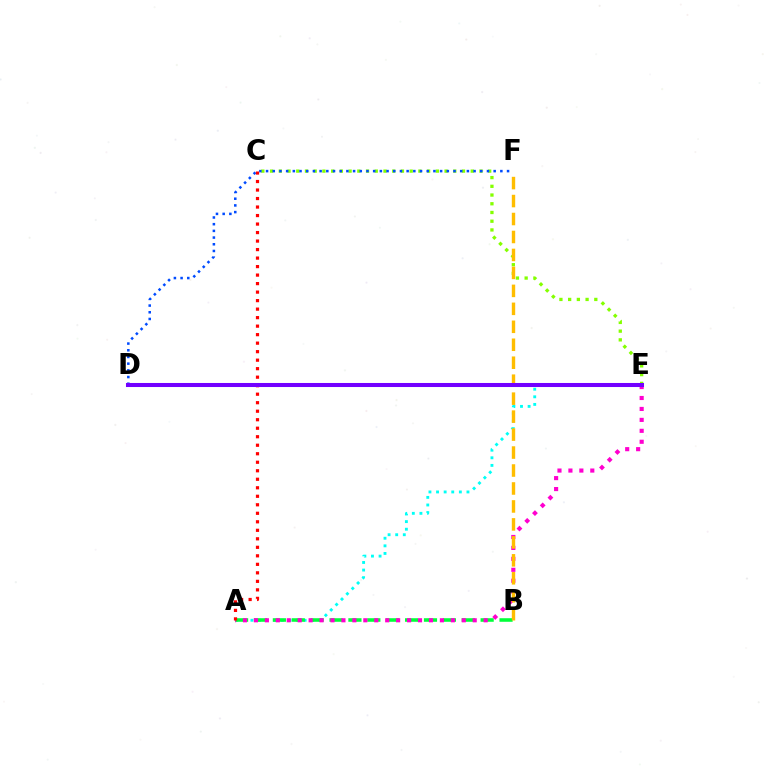{('C', 'E'): [{'color': '#84ff00', 'line_style': 'dotted', 'thickness': 2.37}], ('A', 'E'): [{'color': '#00fff6', 'line_style': 'dotted', 'thickness': 2.07}, {'color': '#ff00cf', 'line_style': 'dotted', 'thickness': 2.97}], ('D', 'F'): [{'color': '#004bff', 'line_style': 'dotted', 'thickness': 1.82}], ('A', 'B'): [{'color': '#00ff39', 'line_style': 'dashed', 'thickness': 2.57}], ('B', 'F'): [{'color': '#ffbd00', 'line_style': 'dashed', 'thickness': 2.44}], ('A', 'C'): [{'color': '#ff0000', 'line_style': 'dotted', 'thickness': 2.31}], ('D', 'E'): [{'color': '#7200ff', 'line_style': 'solid', 'thickness': 2.91}]}